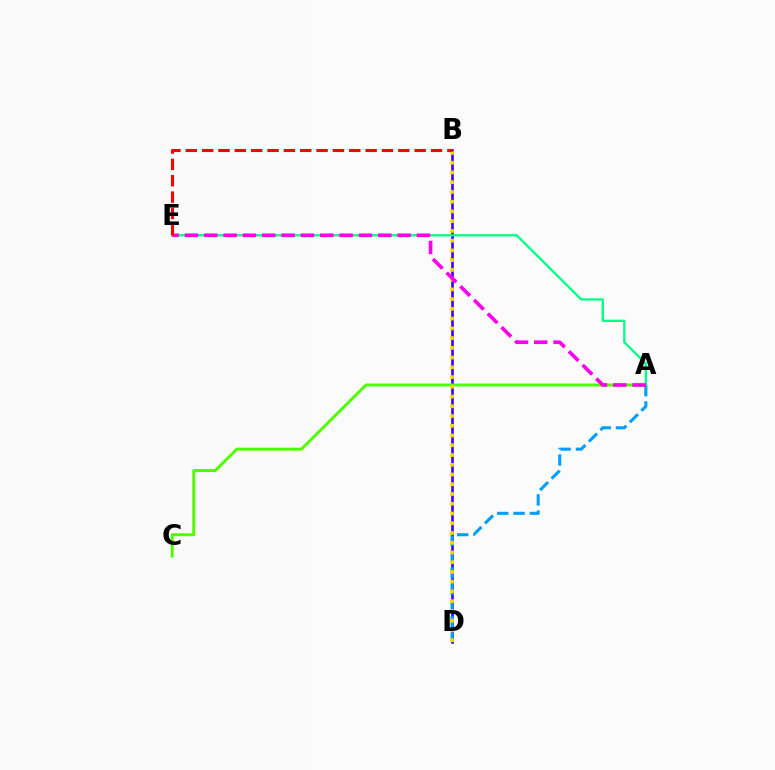{('B', 'D'): [{'color': '#3700ff', 'line_style': 'solid', 'thickness': 1.86}, {'color': '#ffd500', 'line_style': 'dotted', 'thickness': 2.65}], ('A', 'C'): [{'color': '#4fff00', 'line_style': 'solid', 'thickness': 2.13}], ('A', 'D'): [{'color': '#009eff', 'line_style': 'dashed', 'thickness': 2.21}], ('A', 'E'): [{'color': '#00ff86', 'line_style': 'solid', 'thickness': 1.68}, {'color': '#ff00ed', 'line_style': 'dashed', 'thickness': 2.63}], ('B', 'E'): [{'color': '#ff0000', 'line_style': 'dashed', 'thickness': 2.22}]}